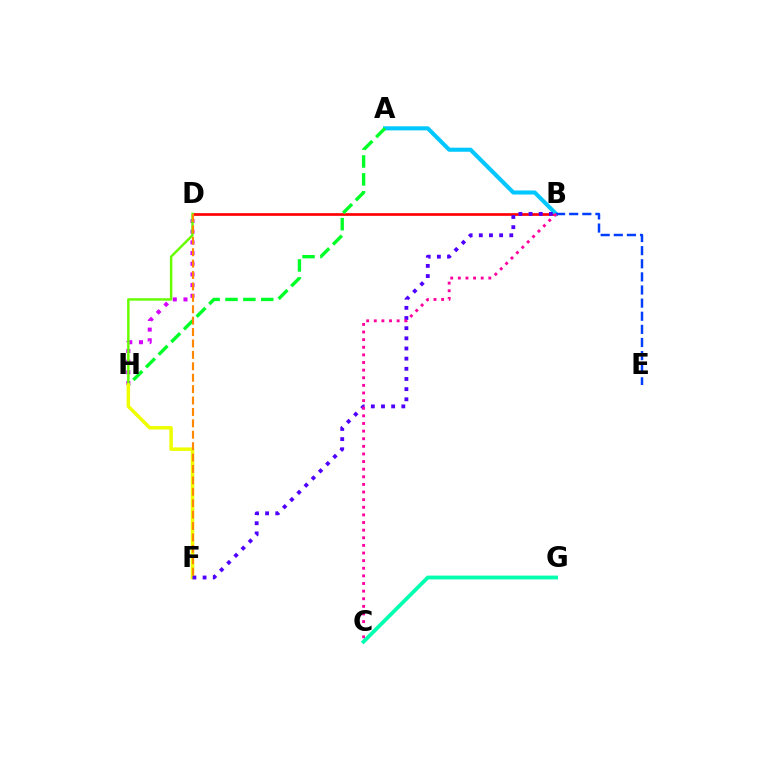{('B', 'D'): [{'color': '#ff0000', 'line_style': 'solid', 'thickness': 1.93}], ('A', 'B'): [{'color': '#00c7ff', 'line_style': 'solid', 'thickness': 2.93}], ('D', 'H'): [{'color': '#d600ff', 'line_style': 'dotted', 'thickness': 2.9}, {'color': '#66ff00', 'line_style': 'solid', 'thickness': 1.76}], ('A', 'H'): [{'color': '#00ff27', 'line_style': 'dashed', 'thickness': 2.43}], ('F', 'H'): [{'color': '#eeff00', 'line_style': 'solid', 'thickness': 2.5}], ('B', 'F'): [{'color': '#4f00ff', 'line_style': 'dotted', 'thickness': 2.76}], ('B', 'E'): [{'color': '#003fff', 'line_style': 'dashed', 'thickness': 1.78}], ('B', 'C'): [{'color': '#ff00a0', 'line_style': 'dotted', 'thickness': 2.07}], ('C', 'G'): [{'color': '#00ffaf', 'line_style': 'solid', 'thickness': 2.74}], ('D', 'F'): [{'color': '#ff8800', 'line_style': 'dashed', 'thickness': 1.55}]}